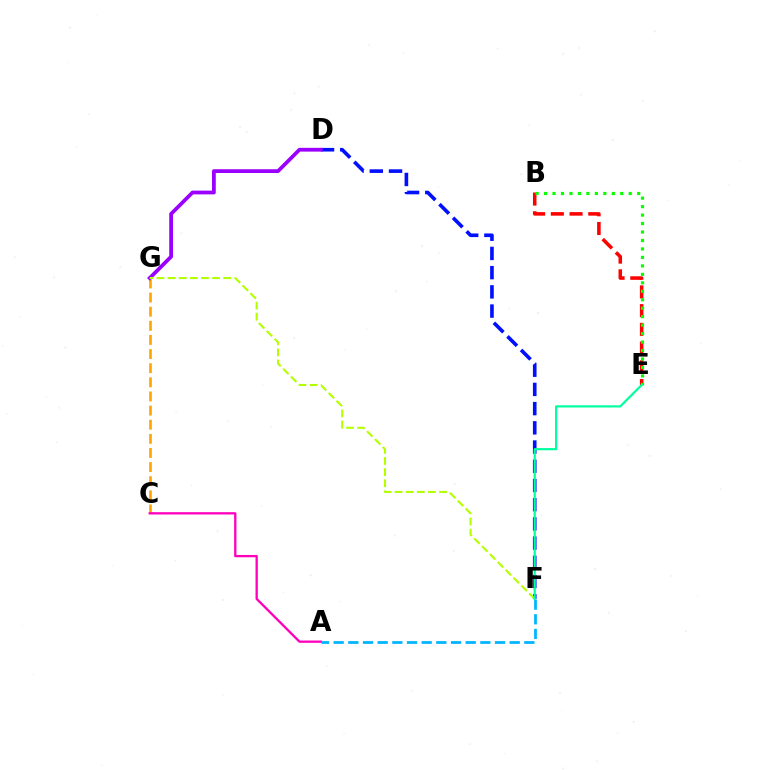{('C', 'G'): [{'color': '#ffa500', 'line_style': 'dashed', 'thickness': 1.92}], ('D', 'F'): [{'color': '#0010ff', 'line_style': 'dashed', 'thickness': 2.61}], ('D', 'G'): [{'color': '#9b00ff', 'line_style': 'solid', 'thickness': 2.71}], ('B', 'E'): [{'color': '#ff0000', 'line_style': 'dashed', 'thickness': 2.54}, {'color': '#08ff00', 'line_style': 'dotted', 'thickness': 2.3}], ('A', 'C'): [{'color': '#ff00bd', 'line_style': 'solid', 'thickness': 1.66}], ('A', 'F'): [{'color': '#00b5ff', 'line_style': 'dashed', 'thickness': 1.99}], ('F', 'G'): [{'color': '#b3ff00', 'line_style': 'dashed', 'thickness': 1.51}], ('E', 'F'): [{'color': '#00ff9d', 'line_style': 'solid', 'thickness': 1.57}]}